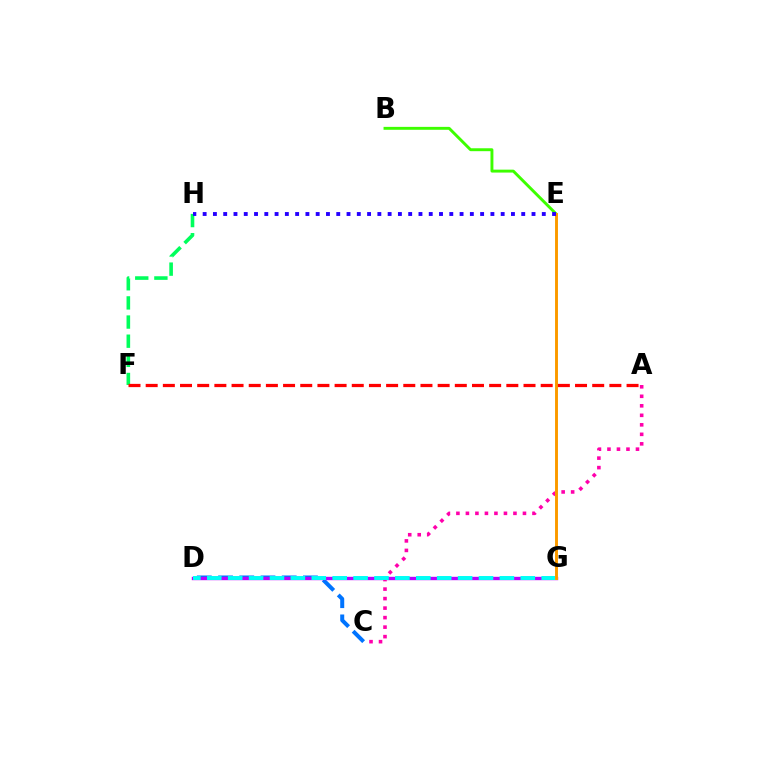{('C', 'D'): [{'color': '#0074ff', 'line_style': 'dashed', 'thickness': 2.88}], ('F', 'H'): [{'color': '#00ff5c', 'line_style': 'dashed', 'thickness': 2.6}], ('D', 'G'): [{'color': '#b900ff', 'line_style': 'solid', 'thickness': 2.44}, {'color': '#00fff6', 'line_style': 'dashed', 'thickness': 2.84}], ('A', 'C'): [{'color': '#ff00ac', 'line_style': 'dotted', 'thickness': 2.58}], ('B', 'E'): [{'color': '#3dff00', 'line_style': 'solid', 'thickness': 2.1}], ('E', 'G'): [{'color': '#d1ff00', 'line_style': 'solid', 'thickness': 2.02}, {'color': '#ff9400', 'line_style': 'solid', 'thickness': 1.97}], ('E', 'H'): [{'color': '#2500ff', 'line_style': 'dotted', 'thickness': 2.79}], ('A', 'F'): [{'color': '#ff0000', 'line_style': 'dashed', 'thickness': 2.33}]}